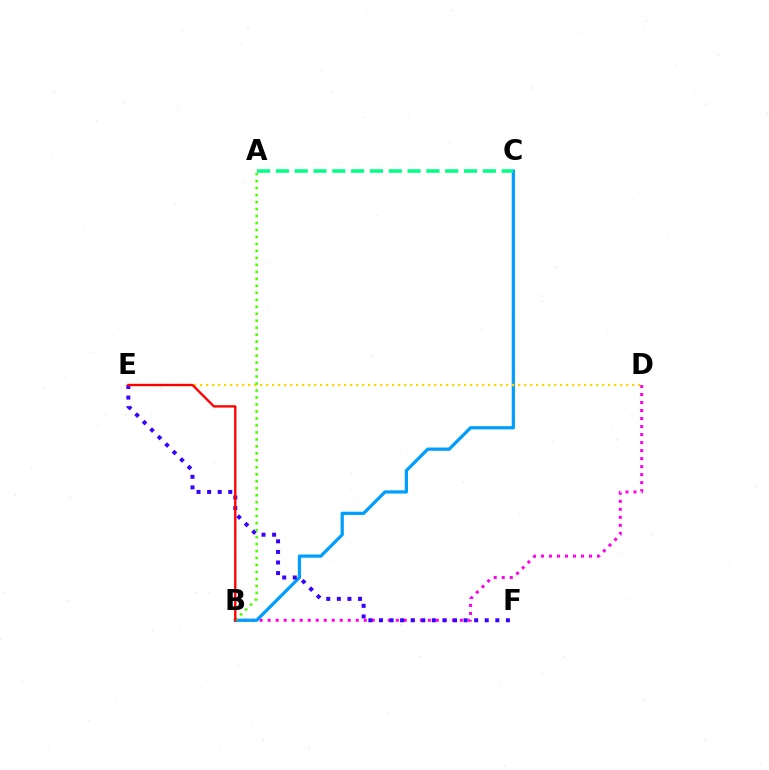{('B', 'D'): [{'color': '#ff00ed', 'line_style': 'dotted', 'thickness': 2.18}], ('B', 'C'): [{'color': '#009eff', 'line_style': 'solid', 'thickness': 2.33}], ('A', 'C'): [{'color': '#00ff86', 'line_style': 'dashed', 'thickness': 2.56}], ('E', 'F'): [{'color': '#3700ff', 'line_style': 'dotted', 'thickness': 2.87}], ('D', 'E'): [{'color': '#ffd500', 'line_style': 'dotted', 'thickness': 1.63}], ('A', 'B'): [{'color': '#4fff00', 'line_style': 'dotted', 'thickness': 1.9}], ('B', 'E'): [{'color': '#ff0000', 'line_style': 'solid', 'thickness': 1.69}]}